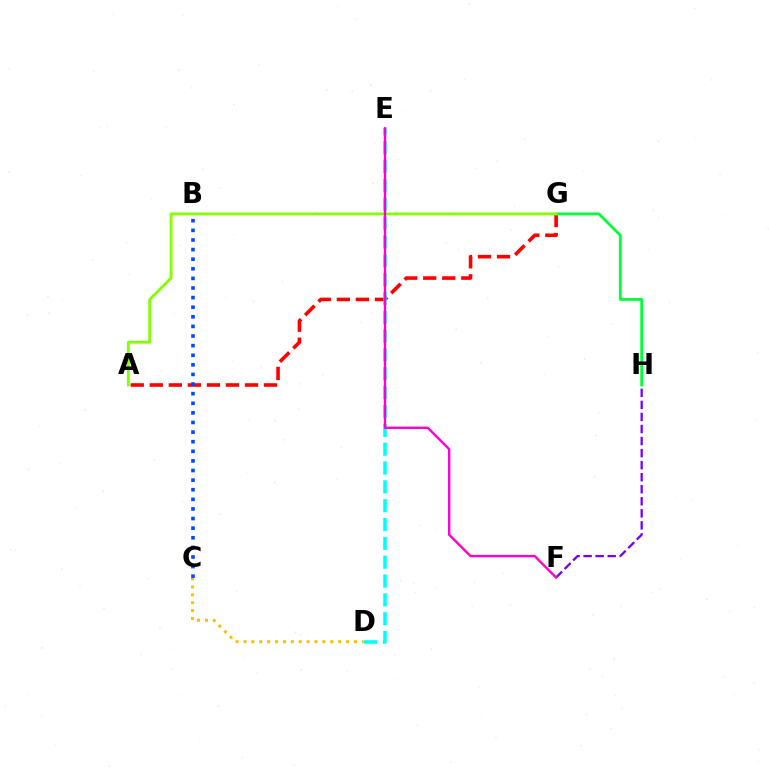{('A', 'G'): [{'color': '#ff0000', 'line_style': 'dashed', 'thickness': 2.59}, {'color': '#84ff00', 'line_style': 'solid', 'thickness': 2.05}], ('C', 'D'): [{'color': '#ffbd00', 'line_style': 'dotted', 'thickness': 2.14}], ('F', 'H'): [{'color': '#7200ff', 'line_style': 'dashed', 'thickness': 1.64}], ('G', 'H'): [{'color': '#00ff39', 'line_style': 'solid', 'thickness': 2.01}], ('D', 'E'): [{'color': '#00fff6', 'line_style': 'dashed', 'thickness': 2.56}], ('E', 'F'): [{'color': '#ff00cf', 'line_style': 'solid', 'thickness': 1.7}], ('B', 'C'): [{'color': '#004bff', 'line_style': 'dotted', 'thickness': 2.61}]}